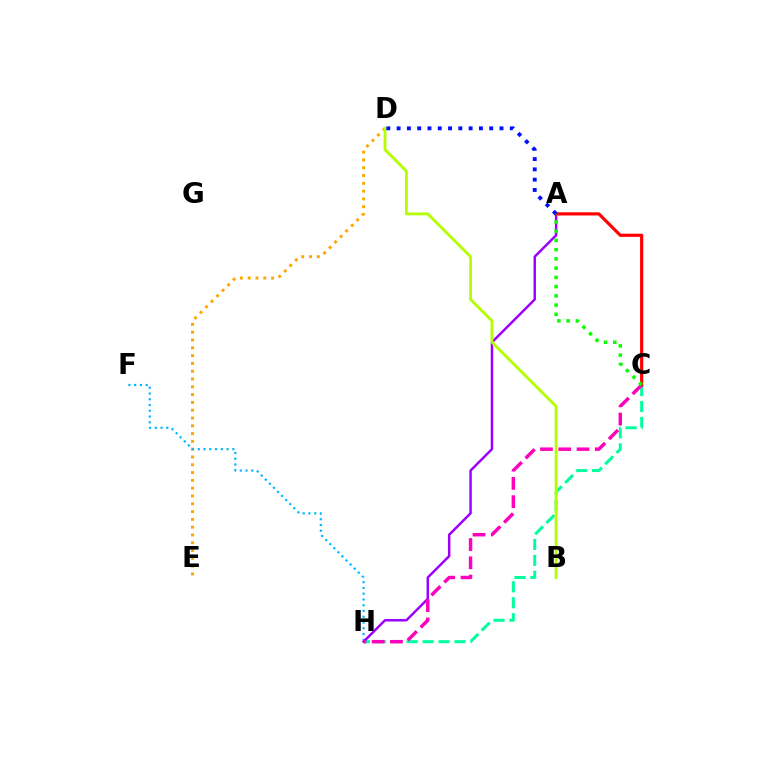{('C', 'H'): [{'color': '#00ff9d', 'line_style': 'dashed', 'thickness': 2.17}, {'color': '#ff00bd', 'line_style': 'dashed', 'thickness': 2.48}], ('D', 'E'): [{'color': '#ffa500', 'line_style': 'dotted', 'thickness': 2.12}], ('F', 'H'): [{'color': '#00b5ff', 'line_style': 'dotted', 'thickness': 1.57}], ('A', 'H'): [{'color': '#9b00ff', 'line_style': 'solid', 'thickness': 1.78}], ('B', 'D'): [{'color': '#b3ff00', 'line_style': 'solid', 'thickness': 2.03}], ('A', 'C'): [{'color': '#ff0000', 'line_style': 'solid', 'thickness': 2.27}, {'color': '#08ff00', 'line_style': 'dotted', 'thickness': 2.51}], ('A', 'D'): [{'color': '#0010ff', 'line_style': 'dotted', 'thickness': 2.8}]}